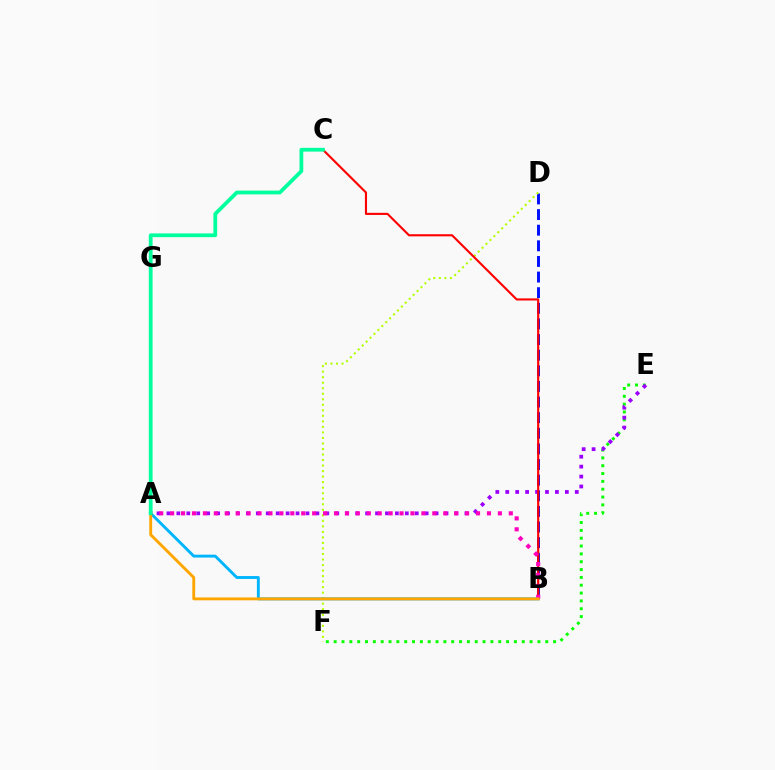{('E', 'F'): [{'color': '#08ff00', 'line_style': 'dotted', 'thickness': 2.13}], ('B', 'D'): [{'color': '#0010ff', 'line_style': 'dashed', 'thickness': 2.12}], ('D', 'F'): [{'color': '#b3ff00', 'line_style': 'dotted', 'thickness': 1.5}], ('A', 'E'): [{'color': '#9b00ff', 'line_style': 'dotted', 'thickness': 2.7}], ('A', 'B'): [{'color': '#00b5ff', 'line_style': 'solid', 'thickness': 2.08}, {'color': '#ff00bd', 'line_style': 'dotted', 'thickness': 2.97}, {'color': '#ffa500', 'line_style': 'solid', 'thickness': 2.07}], ('B', 'C'): [{'color': '#ff0000', 'line_style': 'solid', 'thickness': 1.53}], ('A', 'C'): [{'color': '#00ff9d', 'line_style': 'solid', 'thickness': 2.72}]}